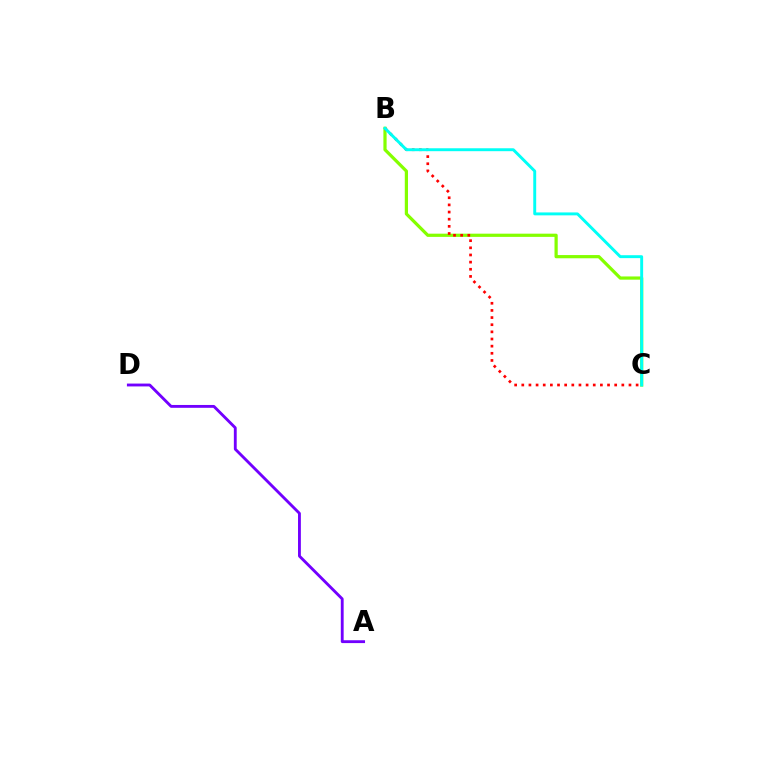{('A', 'D'): [{'color': '#7200ff', 'line_style': 'solid', 'thickness': 2.05}], ('B', 'C'): [{'color': '#84ff00', 'line_style': 'solid', 'thickness': 2.31}, {'color': '#ff0000', 'line_style': 'dotted', 'thickness': 1.94}, {'color': '#00fff6', 'line_style': 'solid', 'thickness': 2.1}]}